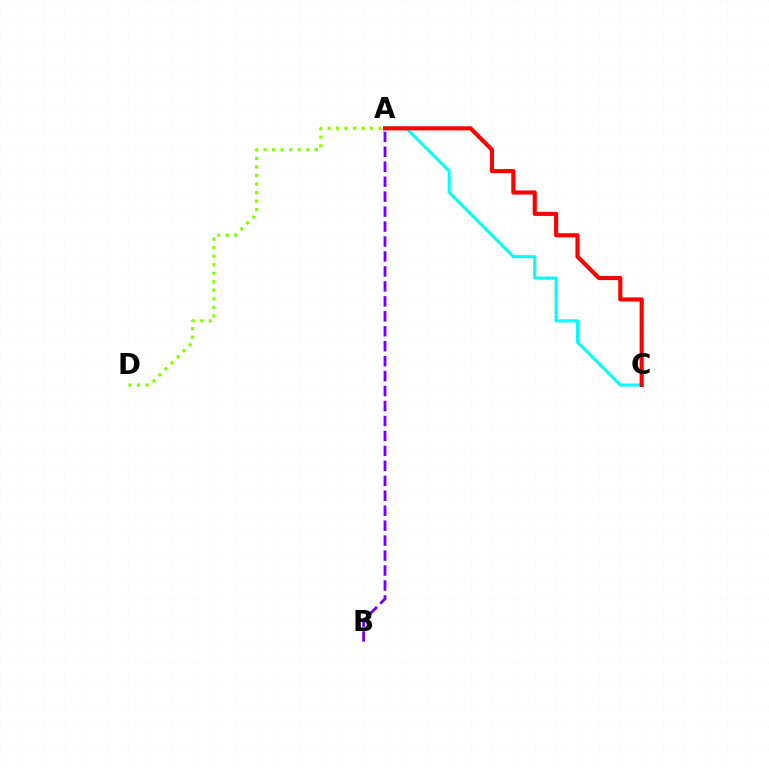{('A', 'C'): [{'color': '#00fff6', 'line_style': 'solid', 'thickness': 2.21}, {'color': '#ff0000', 'line_style': 'solid', 'thickness': 2.97}], ('A', 'D'): [{'color': '#84ff00', 'line_style': 'dotted', 'thickness': 2.32}], ('A', 'B'): [{'color': '#7200ff', 'line_style': 'dashed', 'thickness': 2.03}]}